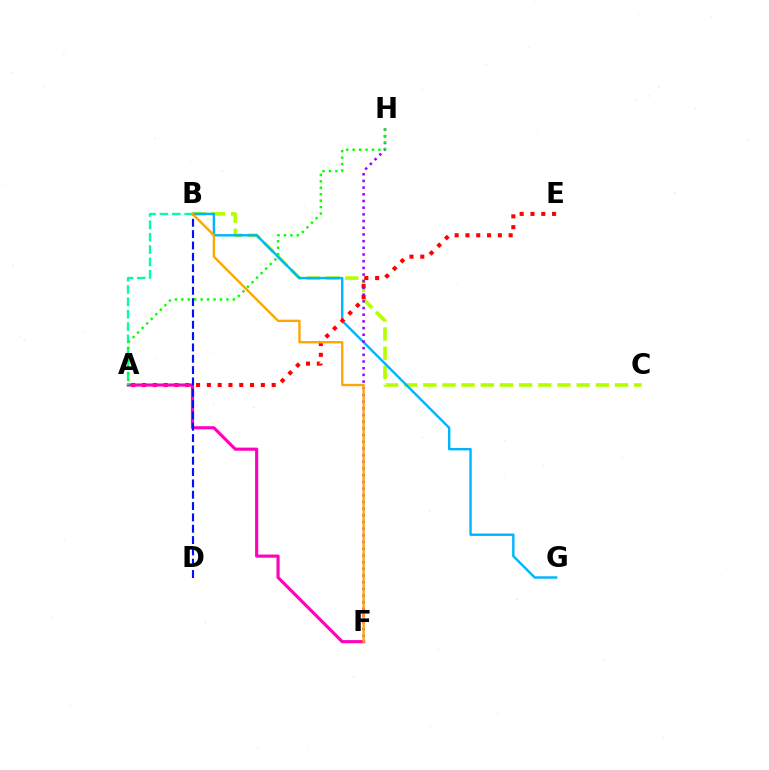{('B', 'C'): [{'color': '#b3ff00', 'line_style': 'dashed', 'thickness': 2.6}], ('B', 'G'): [{'color': '#00b5ff', 'line_style': 'solid', 'thickness': 1.73}], ('A', 'E'): [{'color': '#ff0000', 'line_style': 'dotted', 'thickness': 2.93}], ('A', 'F'): [{'color': '#ff00bd', 'line_style': 'solid', 'thickness': 2.25}], ('A', 'B'): [{'color': '#00ff9d', 'line_style': 'dashed', 'thickness': 1.68}], ('B', 'D'): [{'color': '#0010ff', 'line_style': 'dashed', 'thickness': 1.54}], ('F', 'H'): [{'color': '#9b00ff', 'line_style': 'dotted', 'thickness': 1.82}], ('B', 'F'): [{'color': '#ffa500', 'line_style': 'solid', 'thickness': 1.69}], ('A', 'H'): [{'color': '#08ff00', 'line_style': 'dotted', 'thickness': 1.75}]}